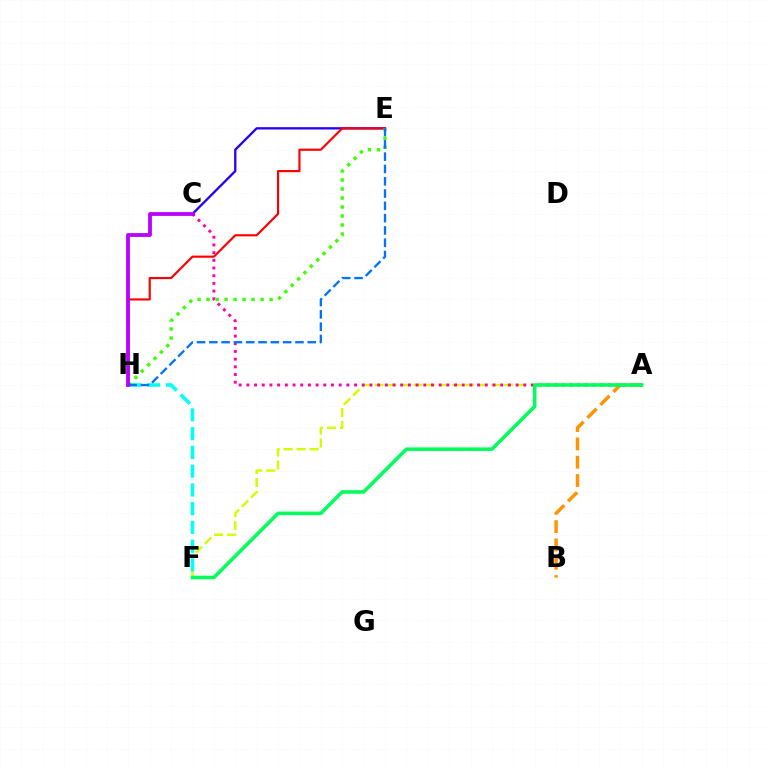{('A', 'F'): [{'color': '#d1ff00', 'line_style': 'dashed', 'thickness': 1.76}, {'color': '#00ff5c', 'line_style': 'solid', 'thickness': 2.56}], ('C', 'E'): [{'color': '#2500ff', 'line_style': 'solid', 'thickness': 1.67}], ('F', 'H'): [{'color': '#00fff6', 'line_style': 'dashed', 'thickness': 2.55}], ('A', 'C'): [{'color': '#ff00ac', 'line_style': 'dotted', 'thickness': 2.09}], ('A', 'B'): [{'color': '#ff9400', 'line_style': 'dashed', 'thickness': 2.49}], ('E', 'H'): [{'color': '#ff0000', 'line_style': 'solid', 'thickness': 1.56}, {'color': '#3dff00', 'line_style': 'dotted', 'thickness': 2.45}, {'color': '#0074ff', 'line_style': 'dashed', 'thickness': 1.67}], ('C', 'H'): [{'color': '#b900ff', 'line_style': 'solid', 'thickness': 2.73}]}